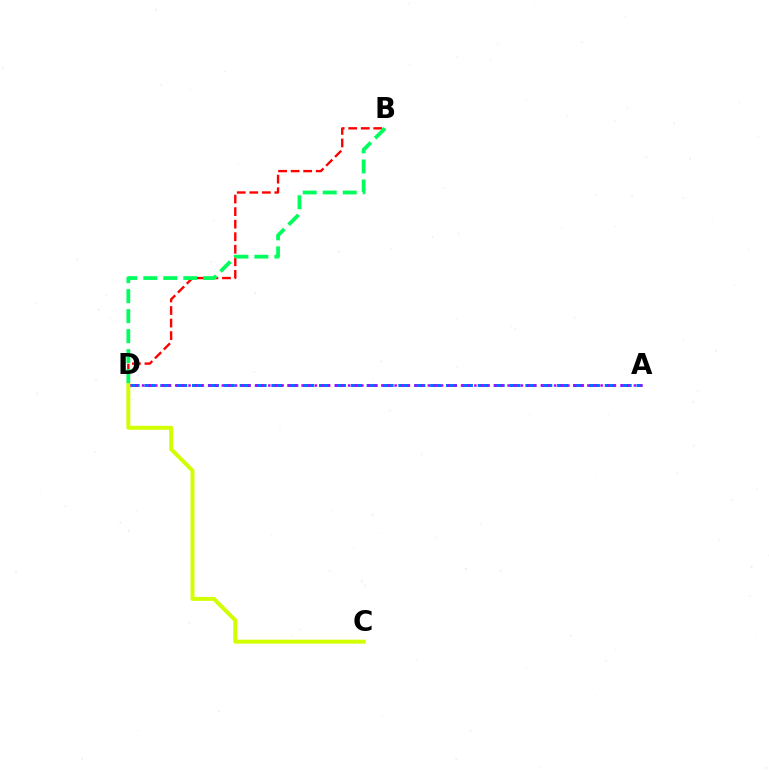{('B', 'D'): [{'color': '#ff0000', 'line_style': 'dashed', 'thickness': 1.7}, {'color': '#00ff5c', 'line_style': 'dashed', 'thickness': 2.72}], ('A', 'D'): [{'color': '#0074ff', 'line_style': 'dashed', 'thickness': 2.16}, {'color': '#b900ff', 'line_style': 'dotted', 'thickness': 1.81}], ('C', 'D'): [{'color': '#d1ff00', 'line_style': 'solid', 'thickness': 2.84}]}